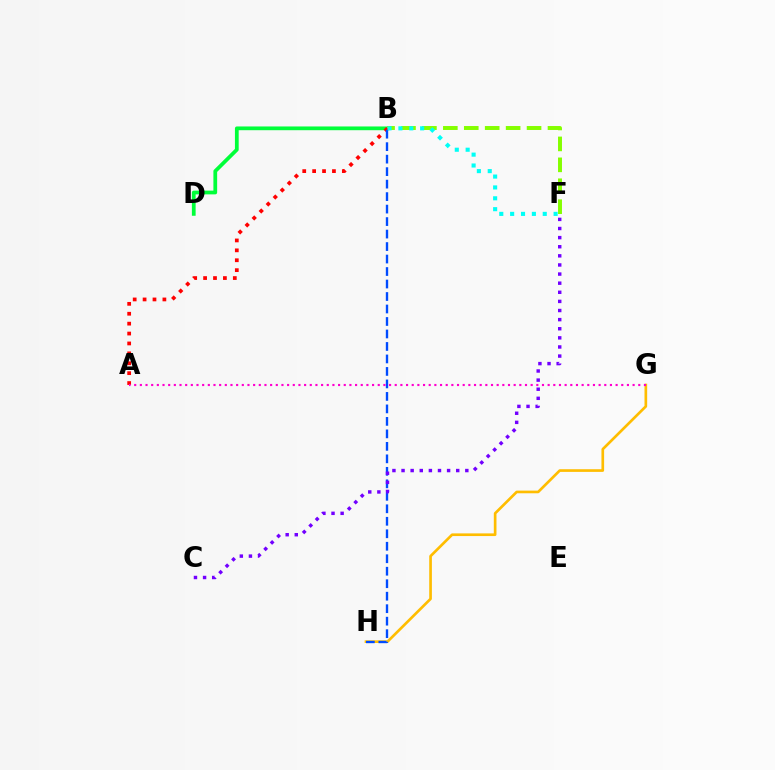{('B', 'D'): [{'color': '#00ff39', 'line_style': 'solid', 'thickness': 2.7}], ('B', 'F'): [{'color': '#84ff00', 'line_style': 'dashed', 'thickness': 2.84}, {'color': '#00fff6', 'line_style': 'dotted', 'thickness': 2.95}], ('A', 'B'): [{'color': '#ff0000', 'line_style': 'dotted', 'thickness': 2.69}], ('G', 'H'): [{'color': '#ffbd00', 'line_style': 'solid', 'thickness': 1.92}], ('B', 'H'): [{'color': '#004bff', 'line_style': 'dashed', 'thickness': 1.7}], ('C', 'F'): [{'color': '#7200ff', 'line_style': 'dotted', 'thickness': 2.48}], ('A', 'G'): [{'color': '#ff00cf', 'line_style': 'dotted', 'thickness': 1.54}]}